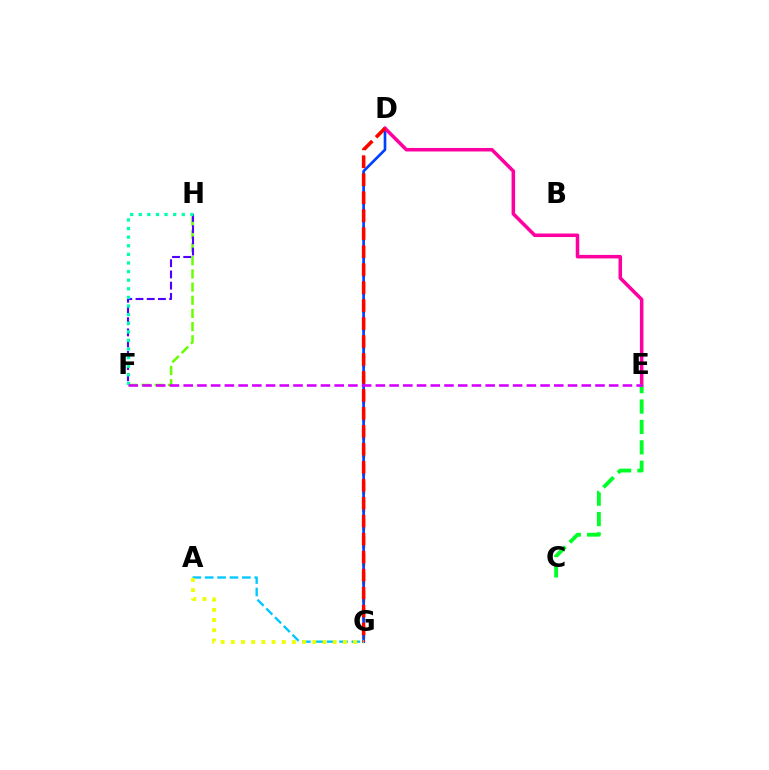{('C', 'E'): [{'color': '#00ff27', 'line_style': 'dashed', 'thickness': 2.77}], ('F', 'H'): [{'color': '#66ff00', 'line_style': 'dashed', 'thickness': 1.79}, {'color': '#4f00ff', 'line_style': 'dashed', 'thickness': 1.52}, {'color': '#00ffaf', 'line_style': 'dotted', 'thickness': 2.34}], ('D', 'G'): [{'color': '#ff8800', 'line_style': 'dashed', 'thickness': 2.46}, {'color': '#003fff', 'line_style': 'solid', 'thickness': 1.92}, {'color': '#ff0000', 'line_style': 'dashed', 'thickness': 2.44}], ('D', 'E'): [{'color': '#ff00a0', 'line_style': 'solid', 'thickness': 2.54}], ('A', 'G'): [{'color': '#00c7ff', 'line_style': 'dashed', 'thickness': 1.68}, {'color': '#eeff00', 'line_style': 'dotted', 'thickness': 2.77}], ('E', 'F'): [{'color': '#d600ff', 'line_style': 'dashed', 'thickness': 1.86}]}